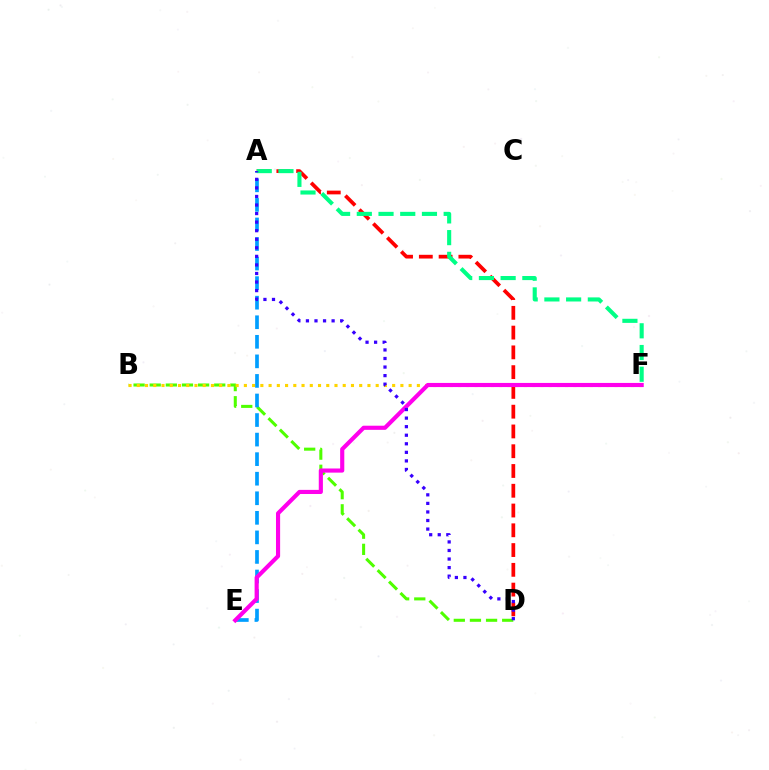{('A', 'D'): [{'color': '#ff0000', 'line_style': 'dashed', 'thickness': 2.69}, {'color': '#3700ff', 'line_style': 'dotted', 'thickness': 2.33}], ('B', 'D'): [{'color': '#4fff00', 'line_style': 'dashed', 'thickness': 2.19}], ('B', 'F'): [{'color': '#ffd500', 'line_style': 'dotted', 'thickness': 2.24}], ('A', 'E'): [{'color': '#009eff', 'line_style': 'dashed', 'thickness': 2.66}], ('E', 'F'): [{'color': '#ff00ed', 'line_style': 'solid', 'thickness': 2.98}], ('A', 'F'): [{'color': '#00ff86', 'line_style': 'dashed', 'thickness': 2.95}]}